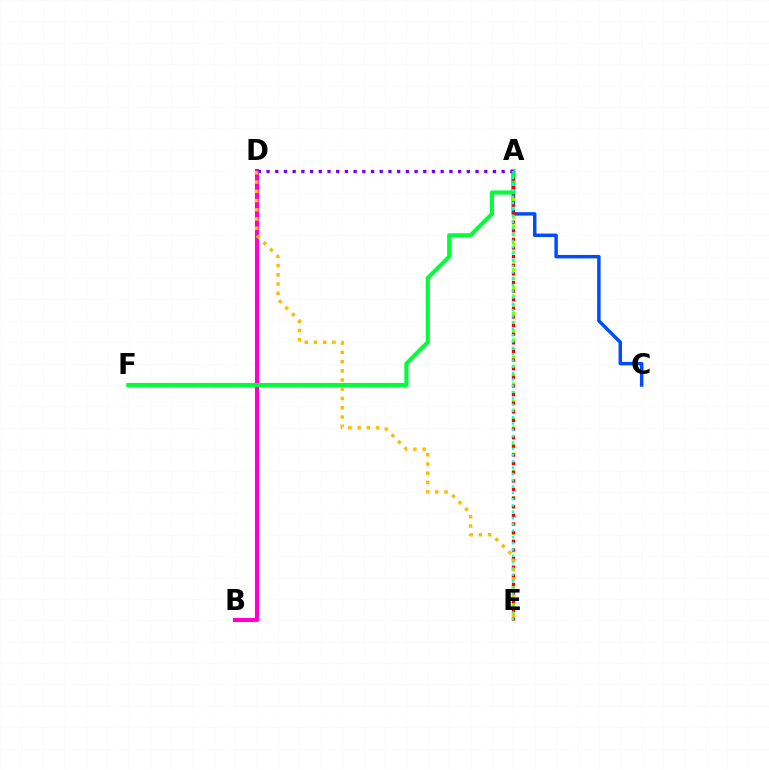{('A', 'C'): [{'color': '#004bff', 'line_style': 'solid', 'thickness': 2.48}], ('A', 'E'): [{'color': '#84ff00', 'line_style': 'dotted', 'thickness': 2.39}, {'color': '#ff0000', 'line_style': 'dotted', 'thickness': 2.34}, {'color': '#00fff6', 'line_style': 'dotted', 'thickness': 1.71}], ('B', 'D'): [{'color': '#ff00cf', 'line_style': 'solid', 'thickness': 2.96}], ('A', 'F'): [{'color': '#00ff39', 'line_style': 'solid', 'thickness': 2.97}], ('A', 'D'): [{'color': '#7200ff', 'line_style': 'dotted', 'thickness': 2.37}], ('D', 'E'): [{'color': '#ffbd00', 'line_style': 'dotted', 'thickness': 2.51}]}